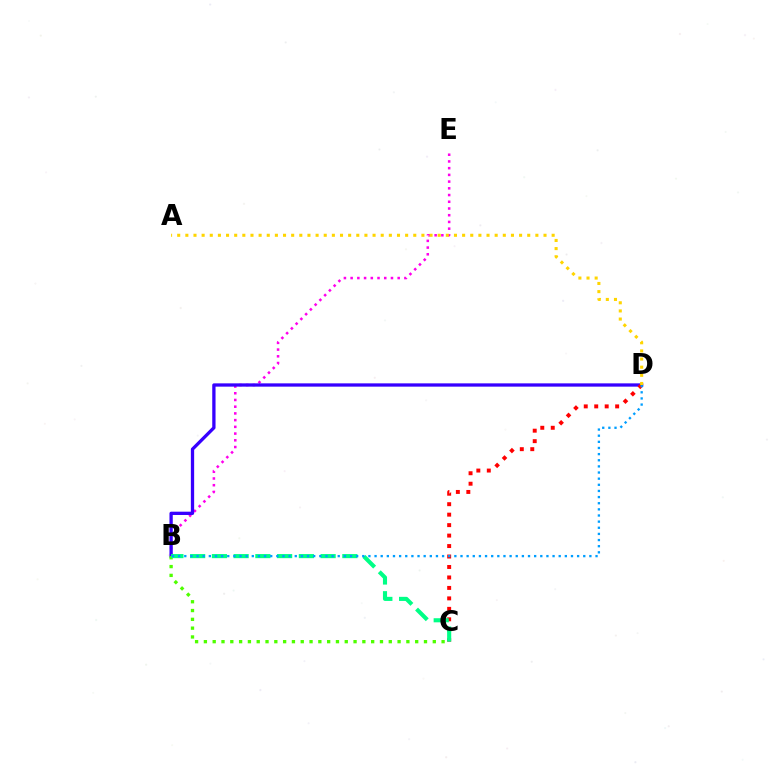{('B', 'E'): [{'color': '#ff00ed', 'line_style': 'dotted', 'thickness': 1.83}], ('B', 'D'): [{'color': '#3700ff', 'line_style': 'solid', 'thickness': 2.37}, {'color': '#009eff', 'line_style': 'dotted', 'thickness': 1.67}], ('C', 'D'): [{'color': '#ff0000', 'line_style': 'dotted', 'thickness': 2.84}], ('A', 'D'): [{'color': '#ffd500', 'line_style': 'dotted', 'thickness': 2.21}], ('B', 'C'): [{'color': '#4fff00', 'line_style': 'dotted', 'thickness': 2.39}, {'color': '#00ff86', 'line_style': 'dashed', 'thickness': 2.95}]}